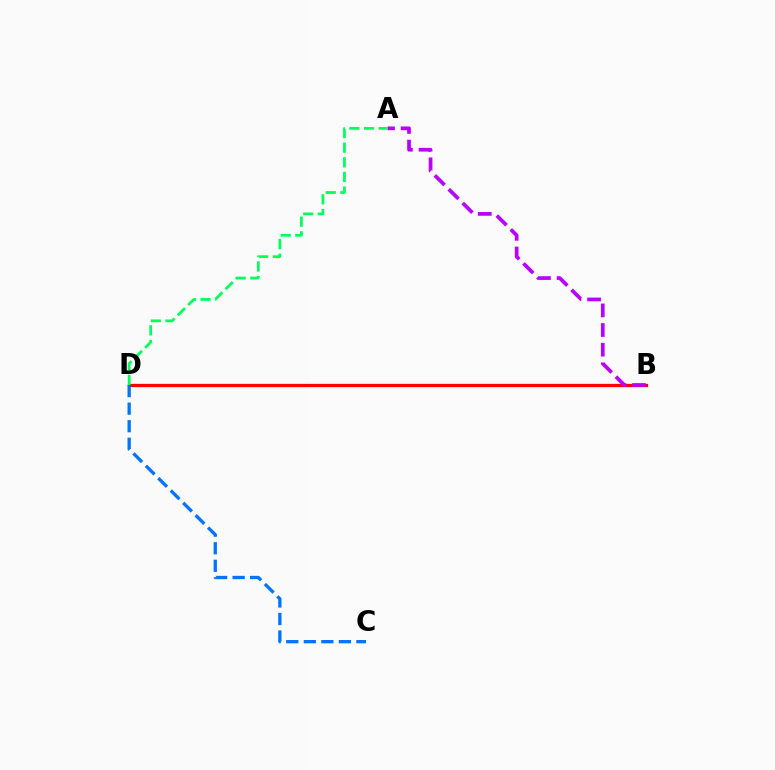{('B', 'D'): [{'color': '#d1ff00', 'line_style': 'dashed', 'thickness': 1.96}, {'color': '#ff0000', 'line_style': 'solid', 'thickness': 2.35}], ('A', 'B'): [{'color': '#b900ff', 'line_style': 'dashed', 'thickness': 2.67}], ('A', 'D'): [{'color': '#00ff5c', 'line_style': 'dashed', 'thickness': 1.99}], ('C', 'D'): [{'color': '#0074ff', 'line_style': 'dashed', 'thickness': 2.38}]}